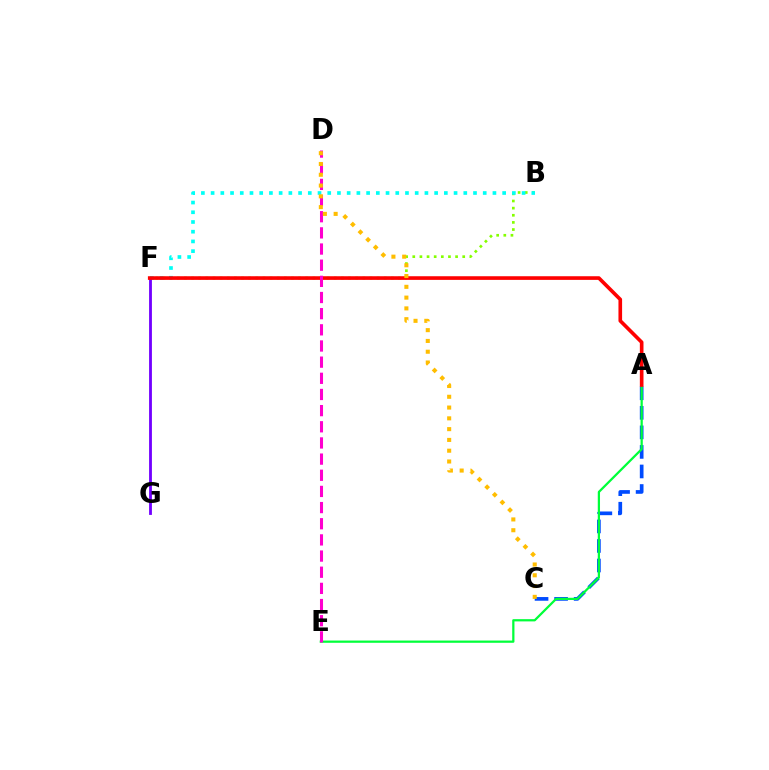{('B', 'F'): [{'color': '#84ff00', 'line_style': 'dotted', 'thickness': 1.94}, {'color': '#00fff6', 'line_style': 'dotted', 'thickness': 2.64}], ('A', 'C'): [{'color': '#004bff', 'line_style': 'dashed', 'thickness': 2.66}], ('A', 'E'): [{'color': '#00ff39', 'line_style': 'solid', 'thickness': 1.61}], ('F', 'G'): [{'color': '#7200ff', 'line_style': 'solid', 'thickness': 2.03}], ('A', 'F'): [{'color': '#ff0000', 'line_style': 'solid', 'thickness': 2.62}], ('D', 'E'): [{'color': '#ff00cf', 'line_style': 'dashed', 'thickness': 2.2}], ('C', 'D'): [{'color': '#ffbd00', 'line_style': 'dotted', 'thickness': 2.93}]}